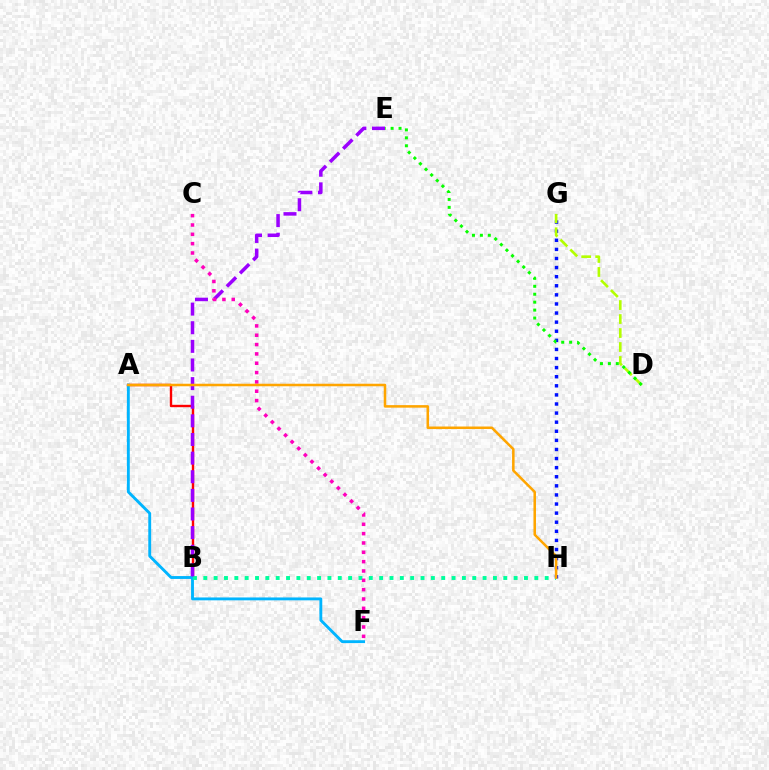{('A', 'B'): [{'color': '#ff0000', 'line_style': 'solid', 'thickness': 1.72}], ('G', 'H'): [{'color': '#0010ff', 'line_style': 'dotted', 'thickness': 2.47}], ('A', 'F'): [{'color': '#00b5ff', 'line_style': 'solid', 'thickness': 2.07}], ('D', 'G'): [{'color': '#b3ff00', 'line_style': 'dashed', 'thickness': 1.9}], ('B', 'H'): [{'color': '#00ff9d', 'line_style': 'dotted', 'thickness': 2.81}], ('B', 'E'): [{'color': '#9b00ff', 'line_style': 'dashed', 'thickness': 2.53}], ('C', 'F'): [{'color': '#ff00bd', 'line_style': 'dotted', 'thickness': 2.54}], ('A', 'H'): [{'color': '#ffa500', 'line_style': 'solid', 'thickness': 1.82}], ('D', 'E'): [{'color': '#08ff00', 'line_style': 'dotted', 'thickness': 2.15}]}